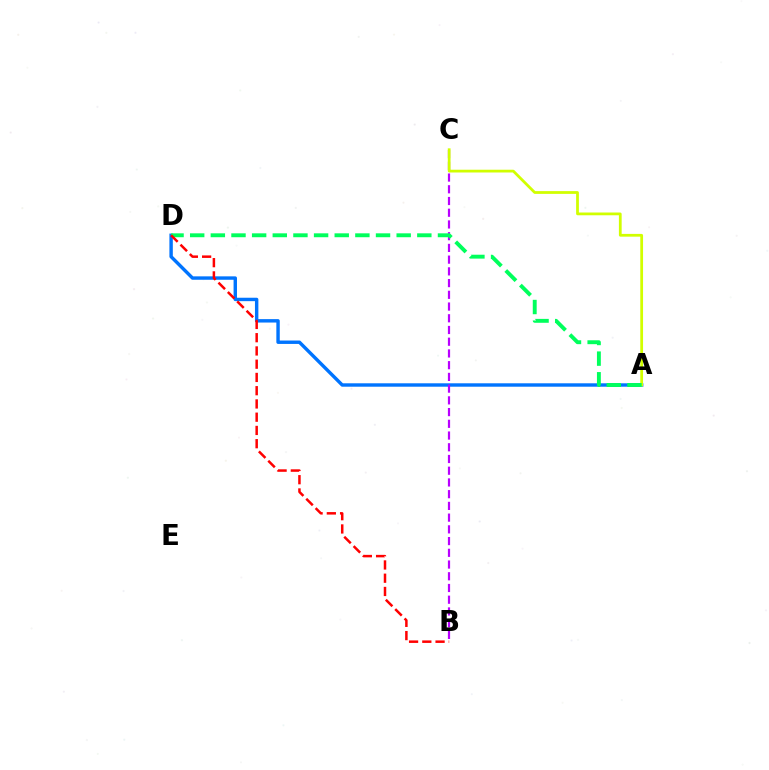{('A', 'D'): [{'color': '#0074ff', 'line_style': 'solid', 'thickness': 2.46}, {'color': '#00ff5c', 'line_style': 'dashed', 'thickness': 2.81}], ('B', 'C'): [{'color': '#b900ff', 'line_style': 'dashed', 'thickness': 1.59}], ('A', 'C'): [{'color': '#d1ff00', 'line_style': 'solid', 'thickness': 1.99}], ('B', 'D'): [{'color': '#ff0000', 'line_style': 'dashed', 'thickness': 1.8}]}